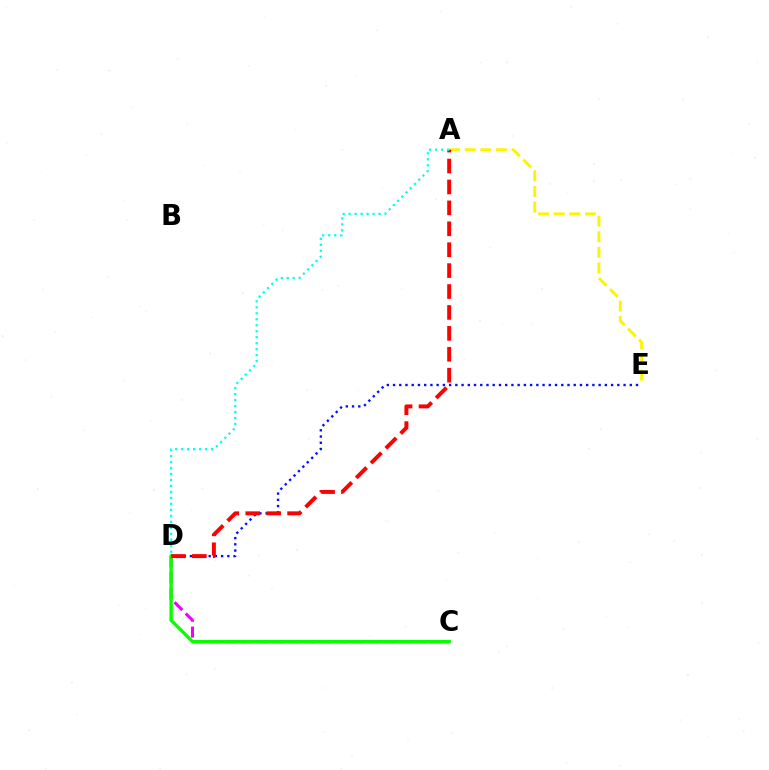{('C', 'D'): [{'color': '#ee00ff', 'line_style': 'dashed', 'thickness': 2.15}, {'color': '#08ff00', 'line_style': 'solid', 'thickness': 2.43}], ('D', 'E'): [{'color': '#0010ff', 'line_style': 'dotted', 'thickness': 1.69}], ('A', 'E'): [{'color': '#fcf500', 'line_style': 'dashed', 'thickness': 2.12}], ('A', 'D'): [{'color': '#ff0000', 'line_style': 'dashed', 'thickness': 2.84}, {'color': '#00fff6', 'line_style': 'dotted', 'thickness': 1.62}]}